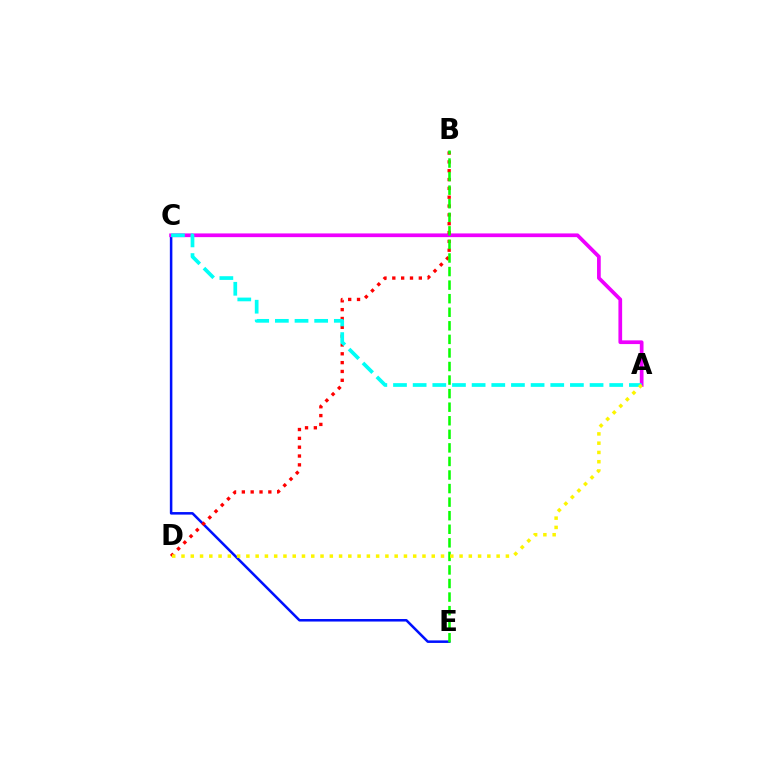{('C', 'E'): [{'color': '#0010ff', 'line_style': 'solid', 'thickness': 1.82}], ('A', 'C'): [{'color': '#ee00ff', 'line_style': 'solid', 'thickness': 2.67}, {'color': '#00fff6', 'line_style': 'dashed', 'thickness': 2.67}], ('B', 'D'): [{'color': '#ff0000', 'line_style': 'dotted', 'thickness': 2.4}], ('B', 'E'): [{'color': '#08ff00', 'line_style': 'dashed', 'thickness': 1.84}], ('A', 'D'): [{'color': '#fcf500', 'line_style': 'dotted', 'thickness': 2.52}]}